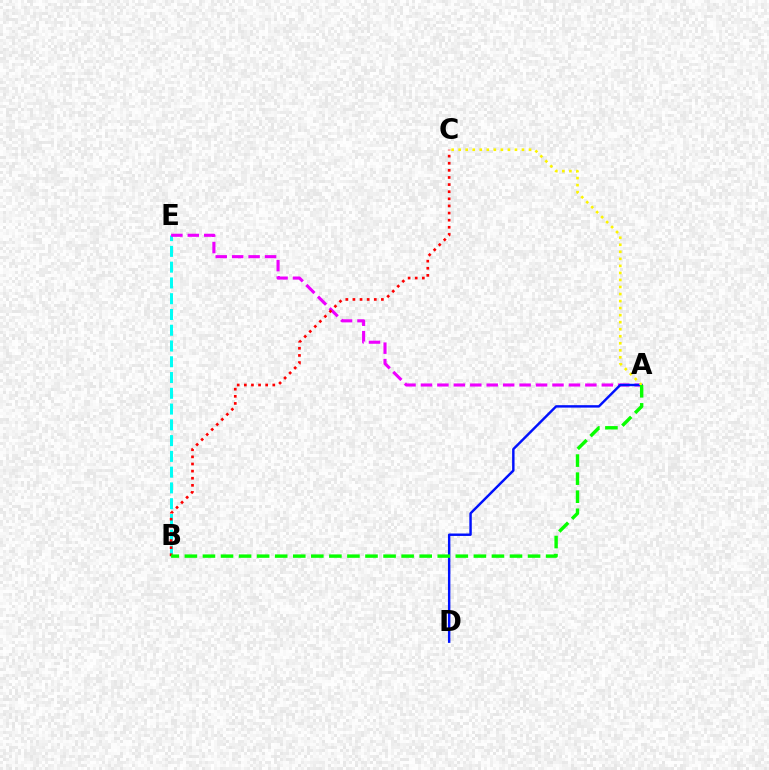{('B', 'E'): [{'color': '#00fff6', 'line_style': 'dashed', 'thickness': 2.14}], ('A', 'E'): [{'color': '#ee00ff', 'line_style': 'dashed', 'thickness': 2.23}], ('A', 'D'): [{'color': '#0010ff', 'line_style': 'solid', 'thickness': 1.75}], ('B', 'C'): [{'color': '#ff0000', 'line_style': 'dotted', 'thickness': 1.93}], ('A', 'C'): [{'color': '#fcf500', 'line_style': 'dotted', 'thickness': 1.91}], ('A', 'B'): [{'color': '#08ff00', 'line_style': 'dashed', 'thickness': 2.45}]}